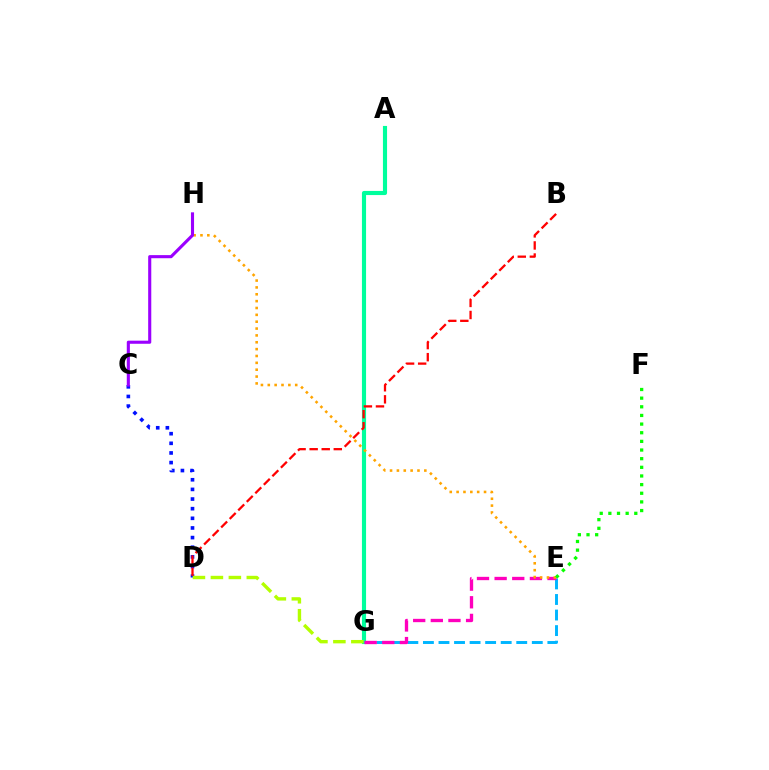{('A', 'G'): [{'color': '#00ff9d', 'line_style': 'solid', 'thickness': 2.97}], ('E', 'G'): [{'color': '#00b5ff', 'line_style': 'dashed', 'thickness': 2.11}, {'color': '#ff00bd', 'line_style': 'dashed', 'thickness': 2.4}], ('C', 'D'): [{'color': '#0010ff', 'line_style': 'dotted', 'thickness': 2.62}], ('B', 'D'): [{'color': '#ff0000', 'line_style': 'dashed', 'thickness': 1.64}], ('E', 'H'): [{'color': '#ffa500', 'line_style': 'dotted', 'thickness': 1.86}], ('D', 'G'): [{'color': '#b3ff00', 'line_style': 'dashed', 'thickness': 2.44}], ('E', 'F'): [{'color': '#08ff00', 'line_style': 'dotted', 'thickness': 2.35}], ('C', 'H'): [{'color': '#9b00ff', 'line_style': 'solid', 'thickness': 2.23}]}